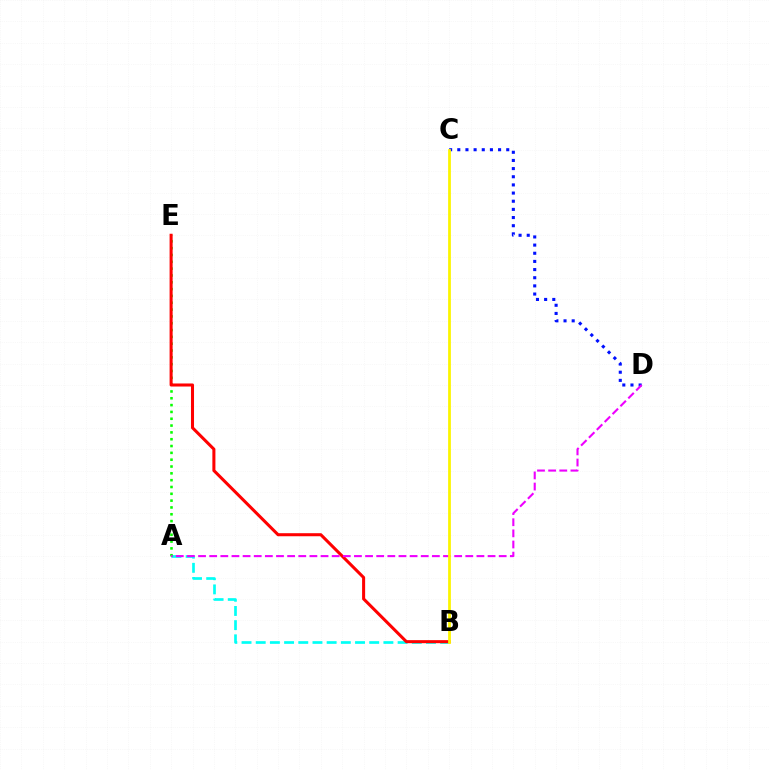{('C', 'D'): [{'color': '#0010ff', 'line_style': 'dotted', 'thickness': 2.22}], ('A', 'B'): [{'color': '#00fff6', 'line_style': 'dashed', 'thickness': 1.93}], ('A', 'E'): [{'color': '#08ff00', 'line_style': 'dotted', 'thickness': 1.85}], ('B', 'E'): [{'color': '#ff0000', 'line_style': 'solid', 'thickness': 2.19}], ('A', 'D'): [{'color': '#ee00ff', 'line_style': 'dashed', 'thickness': 1.51}], ('B', 'C'): [{'color': '#fcf500', 'line_style': 'solid', 'thickness': 1.99}]}